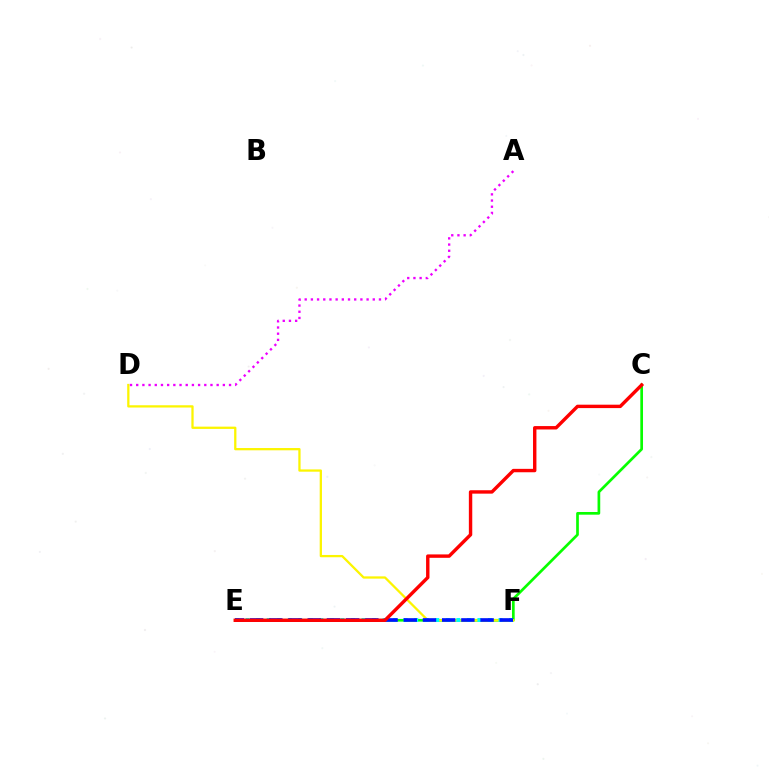{('C', 'E'): [{'color': '#08ff00', 'line_style': 'solid', 'thickness': 1.94}, {'color': '#ff0000', 'line_style': 'solid', 'thickness': 2.45}], ('D', 'F'): [{'color': '#fcf500', 'line_style': 'solid', 'thickness': 1.64}], ('A', 'D'): [{'color': '#ee00ff', 'line_style': 'dotted', 'thickness': 1.68}], ('E', 'F'): [{'color': '#00fff6', 'line_style': 'dotted', 'thickness': 2.86}, {'color': '#0010ff', 'line_style': 'dashed', 'thickness': 2.61}]}